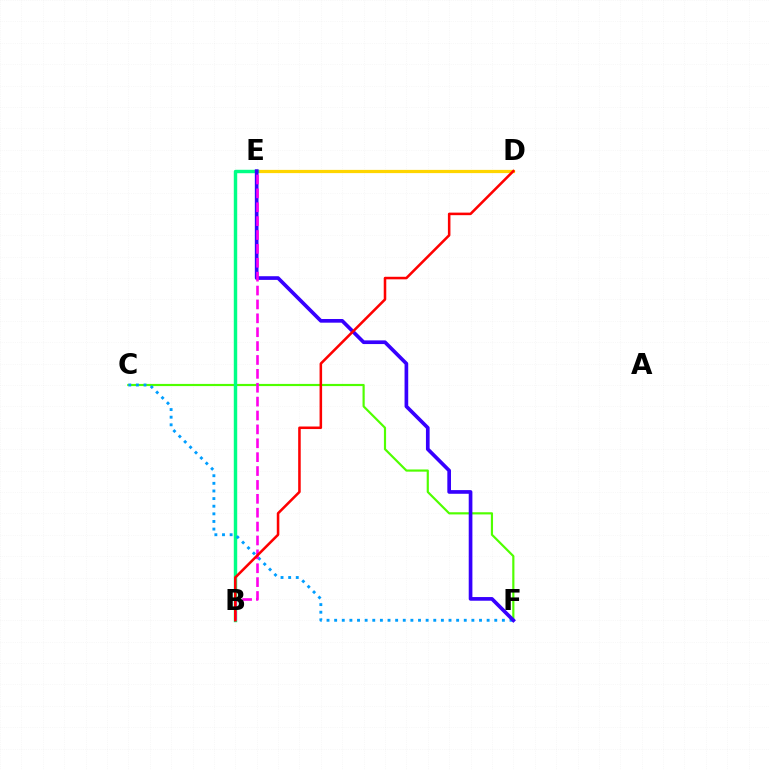{('D', 'E'): [{'color': '#ffd500', 'line_style': 'solid', 'thickness': 2.33}], ('C', 'F'): [{'color': '#4fff00', 'line_style': 'solid', 'thickness': 1.57}, {'color': '#009eff', 'line_style': 'dotted', 'thickness': 2.07}], ('B', 'E'): [{'color': '#00ff86', 'line_style': 'solid', 'thickness': 2.47}, {'color': '#ff00ed', 'line_style': 'dashed', 'thickness': 1.89}], ('E', 'F'): [{'color': '#3700ff', 'line_style': 'solid', 'thickness': 2.65}], ('B', 'D'): [{'color': '#ff0000', 'line_style': 'solid', 'thickness': 1.83}]}